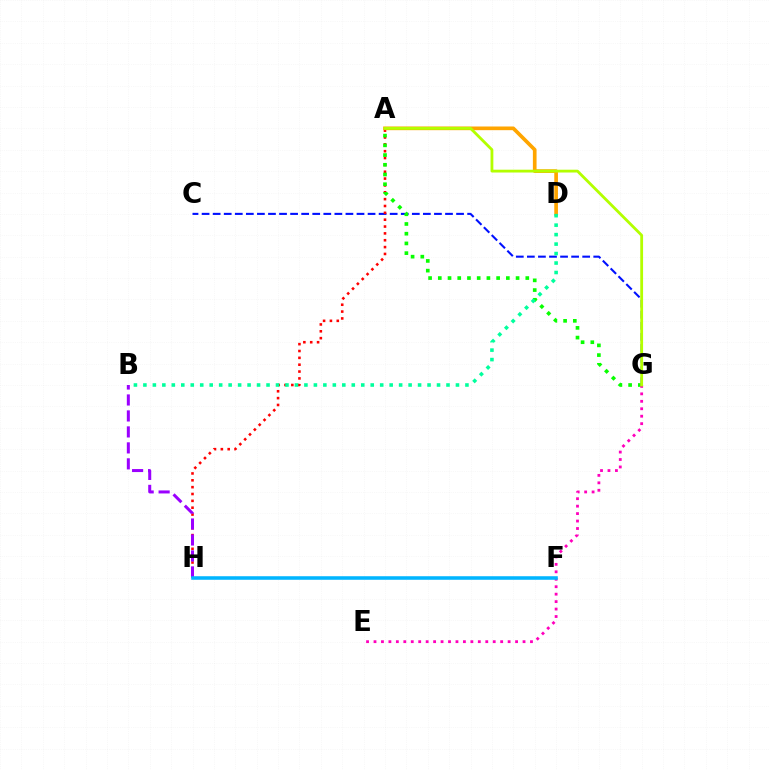{('C', 'G'): [{'color': '#0010ff', 'line_style': 'dashed', 'thickness': 1.5}], ('A', 'H'): [{'color': '#ff0000', 'line_style': 'dotted', 'thickness': 1.86}], ('A', 'G'): [{'color': '#08ff00', 'line_style': 'dotted', 'thickness': 2.64}, {'color': '#b3ff00', 'line_style': 'solid', 'thickness': 2.02}], ('E', 'G'): [{'color': '#ff00bd', 'line_style': 'dotted', 'thickness': 2.02}], ('A', 'D'): [{'color': '#ffa500', 'line_style': 'solid', 'thickness': 2.65}], ('B', 'H'): [{'color': '#9b00ff', 'line_style': 'dashed', 'thickness': 2.17}], ('B', 'D'): [{'color': '#00ff9d', 'line_style': 'dotted', 'thickness': 2.57}], ('F', 'H'): [{'color': '#00b5ff', 'line_style': 'solid', 'thickness': 2.55}]}